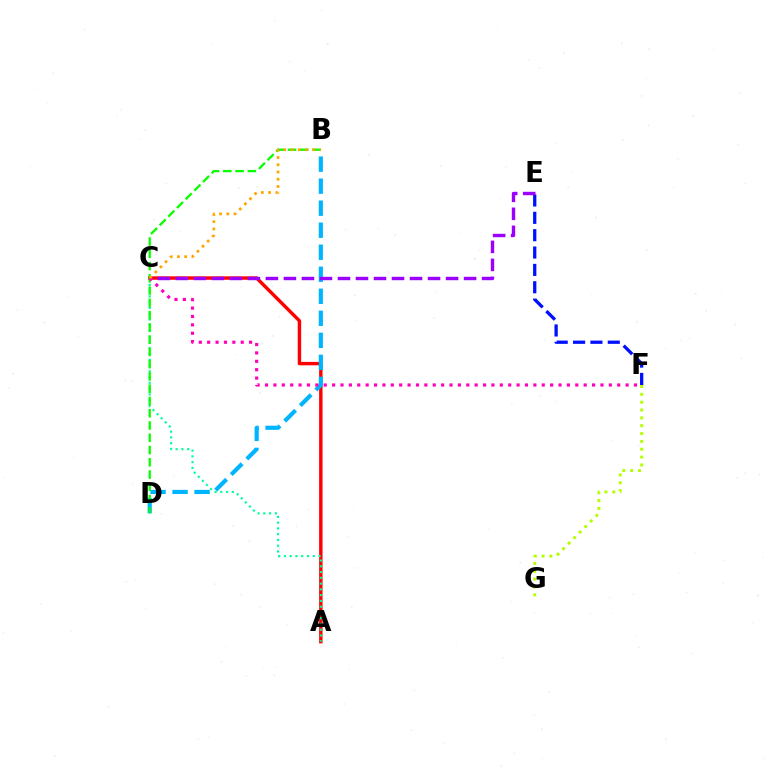{('F', 'G'): [{'color': '#b3ff00', 'line_style': 'dotted', 'thickness': 2.13}], ('A', 'C'): [{'color': '#ff0000', 'line_style': 'solid', 'thickness': 2.46}, {'color': '#00ff9d', 'line_style': 'dotted', 'thickness': 1.57}], ('E', 'F'): [{'color': '#0010ff', 'line_style': 'dashed', 'thickness': 2.36}], ('B', 'D'): [{'color': '#00b5ff', 'line_style': 'dashed', 'thickness': 2.99}, {'color': '#08ff00', 'line_style': 'dashed', 'thickness': 1.67}], ('C', 'E'): [{'color': '#9b00ff', 'line_style': 'dashed', 'thickness': 2.45}], ('C', 'F'): [{'color': '#ff00bd', 'line_style': 'dotted', 'thickness': 2.28}], ('B', 'C'): [{'color': '#ffa500', 'line_style': 'dotted', 'thickness': 1.97}]}